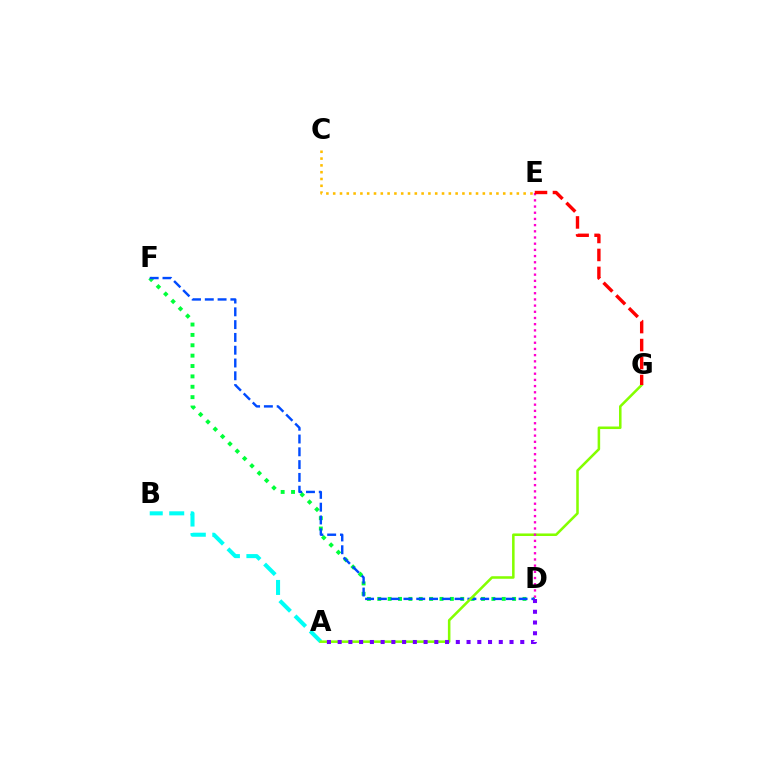{('D', 'F'): [{'color': '#00ff39', 'line_style': 'dotted', 'thickness': 2.82}, {'color': '#004bff', 'line_style': 'dashed', 'thickness': 1.74}], ('A', 'B'): [{'color': '#00fff6', 'line_style': 'dashed', 'thickness': 2.92}], ('A', 'G'): [{'color': '#84ff00', 'line_style': 'solid', 'thickness': 1.83}], ('D', 'E'): [{'color': '#ff00cf', 'line_style': 'dotted', 'thickness': 1.68}], ('A', 'D'): [{'color': '#7200ff', 'line_style': 'dotted', 'thickness': 2.92}], ('C', 'E'): [{'color': '#ffbd00', 'line_style': 'dotted', 'thickness': 1.85}], ('E', 'G'): [{'color': '#ff0000', 'line_style': 'dashed', 'thickness': 2.44}]}